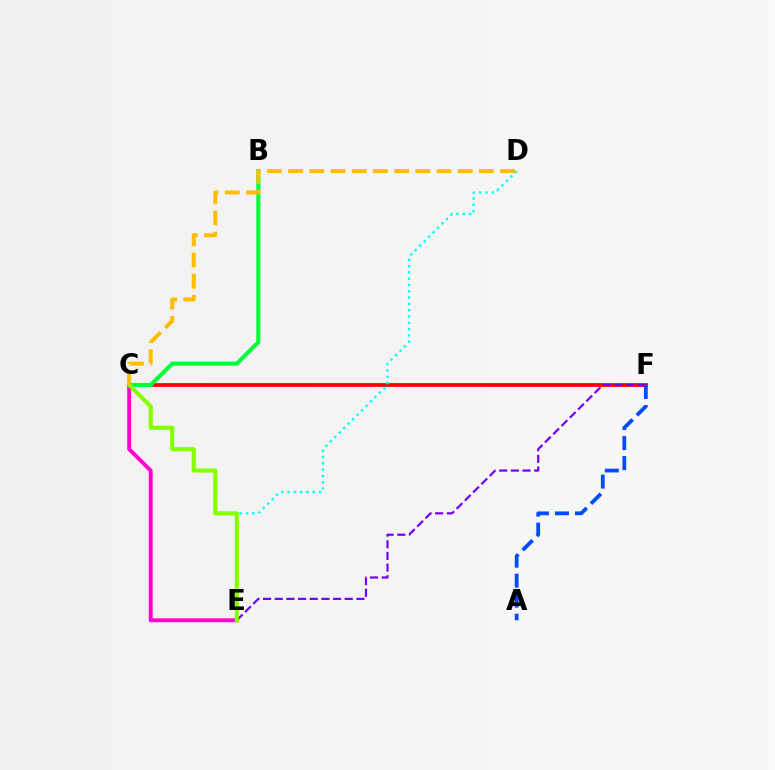{('C', 'F'): [{'color': '#ff0000', 'line_style': 'solid', 'thickness': 2.7}], ('B', 'C'): [{'color': '#00ff39', 'line_style': 'solid', 'thickness': 2.93}], ('E', 'F'): [{'color': '#7200ff', 'line_style': 'dashed', 'thickness': 1.59}], ('C', 'E'): [{'color': '#ff00cf', 'line_style': 'solid', 'thickness': 2.8}, {'color': '#84ff00', 'line_style': 'solid', 'thickness': 2.96}], ('A', 'F'): [{'color': '#004bff', 'line_style': 'dashed', 'thickness': 2.72}], ('D', 'E'): [{'color': '#00fff6', 'line_style': 'dotted', 'thickness': 1.71}], ('C', 'D'): [{'color': '#ffbd00', 'line_style': 'dashed', 'thickness': 2.88}]}